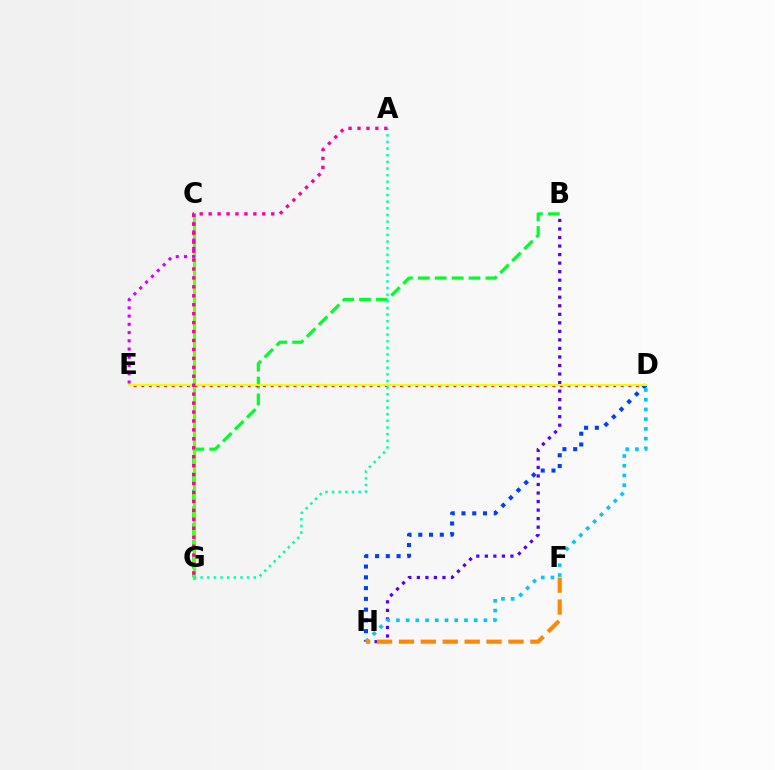{('B', 'H'): [{'color': '#4f00ff', 'line_style': 'dotted', 'thickness': 2.32}], ('B', 'G'): [{'color': '#00ff27', 'line_style': 'dashed', 'thickness': 2.3}], ('C', 'G'): [{'color': '#66ff00', 'line_style': 'solid', 'thickness': 2.29}], ('D', 'E'): [{'color': '#ff0000', 'line_style': 'dotted', 'thickness': 2.07}, {'color': '#eeff00', 'line_style': 'solid', 'thickness': 1.51}], ('D', 'H'): [{'color': '#003fff', 'line_style': 'dotted', 'thickness': 2.93}, {'color': '#00c7ff', 'line_style': 'dotted', 'thickness': 2.64}], ('C', 'E'): [{'color': '#d600ff', 'line_style': 'dotted', 'thickness': 2.24}], ('F', 'H'): [{'color': '#ff8800', 'line_style': 'dashed', 'thickness': 2.98}], ('A', 'G'): [{'color': '#00ffaf', 'line_style': 'dotted', 'thickness': 1.8}, {'color': '#ff00a0', 'line_style': 'dotted', 'thickness': 2.43}]}